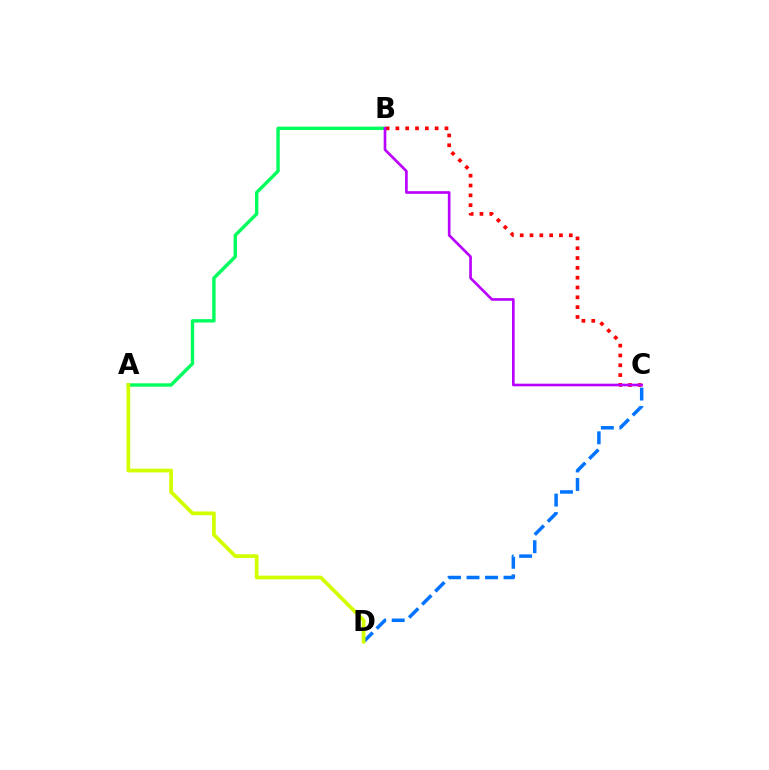{('C', 'D'): [{'color': '#0074ff', 'line_style': 'dashed', 'thickness': 2.51}], ('A', 'B'): [{'color': '#00ff5c', 'line_style': 'solid', 'thickness': 2.44}], ('B', 'C'): [{'color': '#ff0000', 'line_style': 'dotted', 'thickness': 2.67}, {'color': '#b900ff', 'line_style': 'solid', 'thickness': 1.91}], ('A', 'D'): [{'color': '#d1ff00', 'line_style': 'solid', 'thickness': 2.7}]}